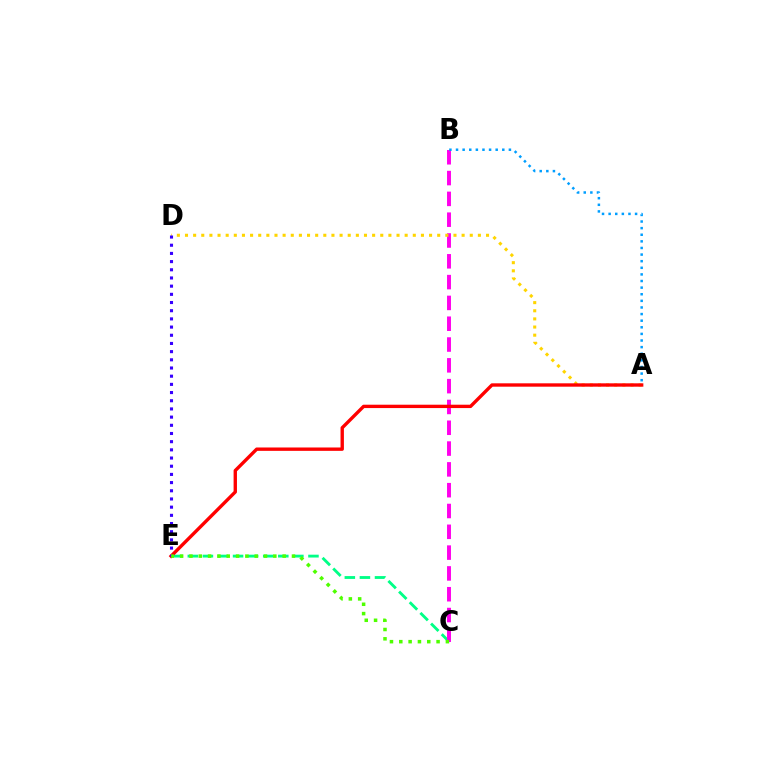{('C', 'E'): [{'color': '#00ff86', 'line_style': 'dashed', 'thickness': 2.05}, {'color': '#4fff00', 'line_style': 'dotted', 'thickness': 2.53}], ('B', 'C'): [{'color': '#ff00ed', 'line_style': 'dashed', 'thickness': 2.83}], ('A', 'D'): [{'color': '#ffd500', 'line_style': 'dotted', 'thickness': 2.21}], ('A', 'E'): [{'color': '#ff0000', 'line_style': 'solid', 'thickness': 2.42}], ('A', 'B'): [{'color': '#009eff', 'line_style': 'dotted', 'thickness': 1.8}], ('D', 'E'): [{'color': '#3700ff', 'line_style': 'dotted', 'thickness': 2.22}]}